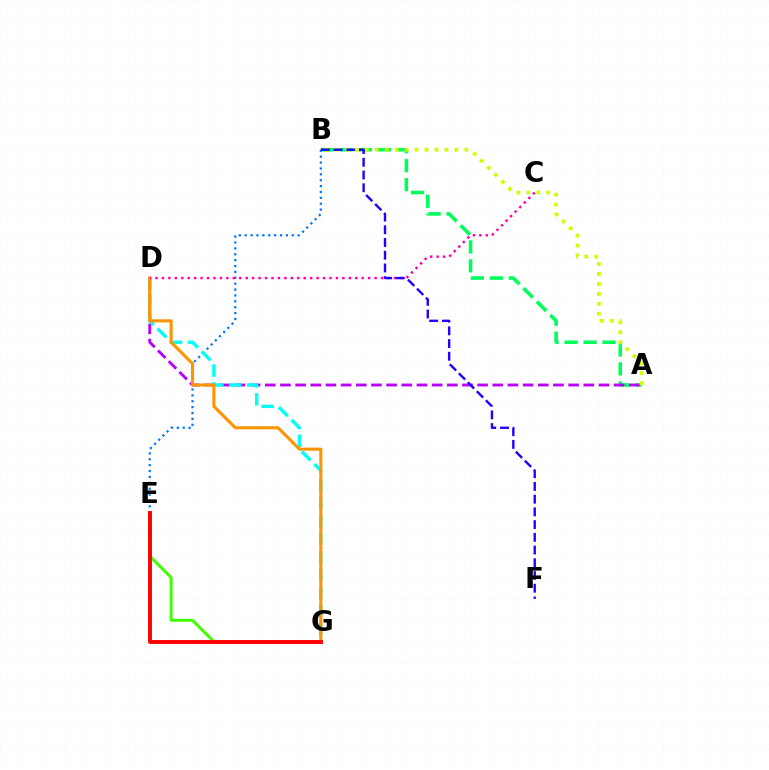{('A', 'B'): [{'color': '#00ff5c', 'line_style': 'dashed', 'thickness': 2.58}, {'color': '#d1ff00', 'line_style': 'dotted', 'thickness': 2.71}], ('B', 'E'): [{'color': '#0074ff', 'line_style': 'dotted', 'thickness': 1.6}], ('A', 'D'): [{'color': '#b900ff', 'line_style': 'dashed', 'thickness': 2.06}], ('E', 'G'): [{'color': '#3dff00', 'line_style': 'solid', 'thickness': 2.11}, {'color': '#ff0000', 'line_style': 'solid', 'thickness': 2.8}], ('D', 'G'): [{'color': '#00fff6', 'line_style': 'dashed', 'thickness': 2.43}, {'color': '#ff9400', 'line_style': 'solid', 'thickness': 2.23}], ('C', 'D'): [{'color': '#ff00ac', 'line_style': 'dotted', 'thickness': 1.75}], ('B', 'F'): [{'color': '#2500ff', 'line_style': 'dashed', 'thickness': 1.73}]}